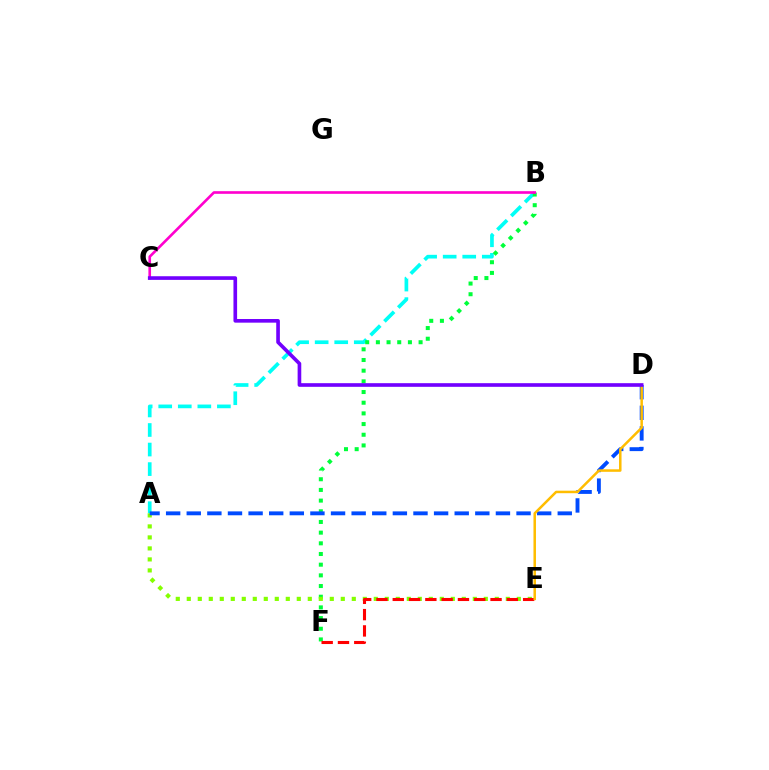{('A', 'B'): [{'color': '#00fff6', 'line_style': 'dashed', 'thickness': 2.66}], ('B', 'F'): [{'color': '#00ff39', 'line_style': 'dotted', 'thickness': 2.9}], ('A', 'E'): [{'color': '#84ff00', 'line_style': 'dotted', 'thickness': 2.99}], ('A', 'D'): [{'color': '#004bff', 'line_style': 'dashed', 'thickness': 2.8}], ('E', 'F'): [{'color': '#ff0000', 'line_style': 'dashed', 'thickness': 2.21}], ('B', 'C'): [{'color': '#ff00cf', 'line_style': 'solid', 'thickness': 1.9}], ('D', 'E'): [{'color': '#ffbd00', 'line_style': 'solid', 'thickness': 1.81}], ('C', 'D'): [{'color': '#7200ff', 'line_style': 'solid', 'thickness': 2.62}]}